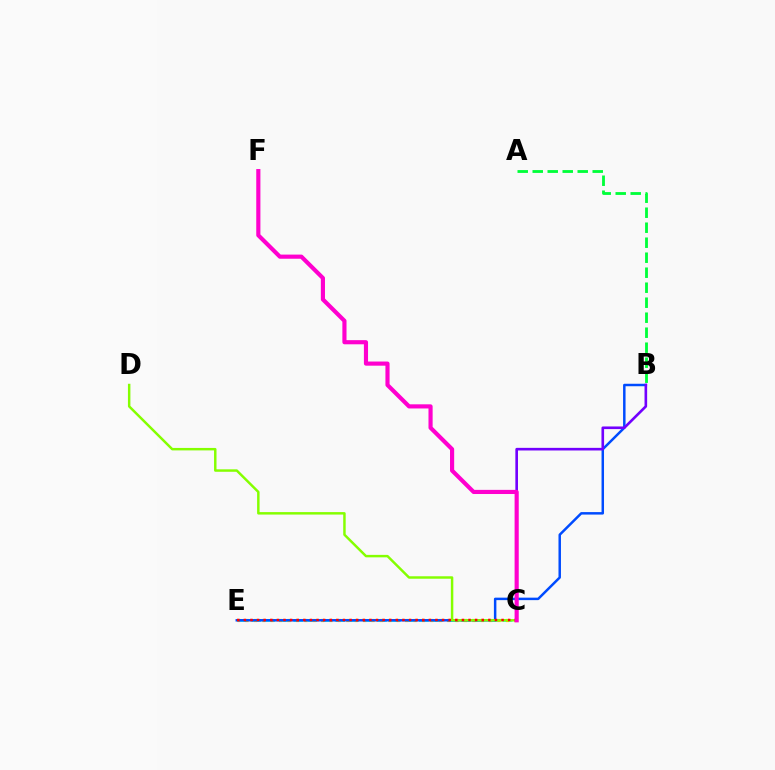{('C', 'E'): [{'color': '#00fff6', 'line_style': 'dashed', 'thickness': 1.9}, {'color': '#ffbd00', 'line_style': 'dotted', 'thickness': 2.28}, {'color': '#ff0000', 'line_style': 'dotted', 'thickness': 1.8}], ('B', 'E'): [{'color': '#004bff', 'line_style': 'solid', 'thickness': 1.79}], ('C', 'D'): [{'color': '#84ff00', 'line_style': 'solid', 'thickness': 1.77}], ('B', 'C'): [{'color': '#7200ff', 'line_style': 'solid', 'thickness': 1.89}], ('A', 'B'): [{'color': '#00ff39', 'line_style': 'dashed', 'thickness': 2.04}], ('C', 'F'): [{'color': '#ff00cf', 'line_style': 'solid', 'thickness': 2.98}]}